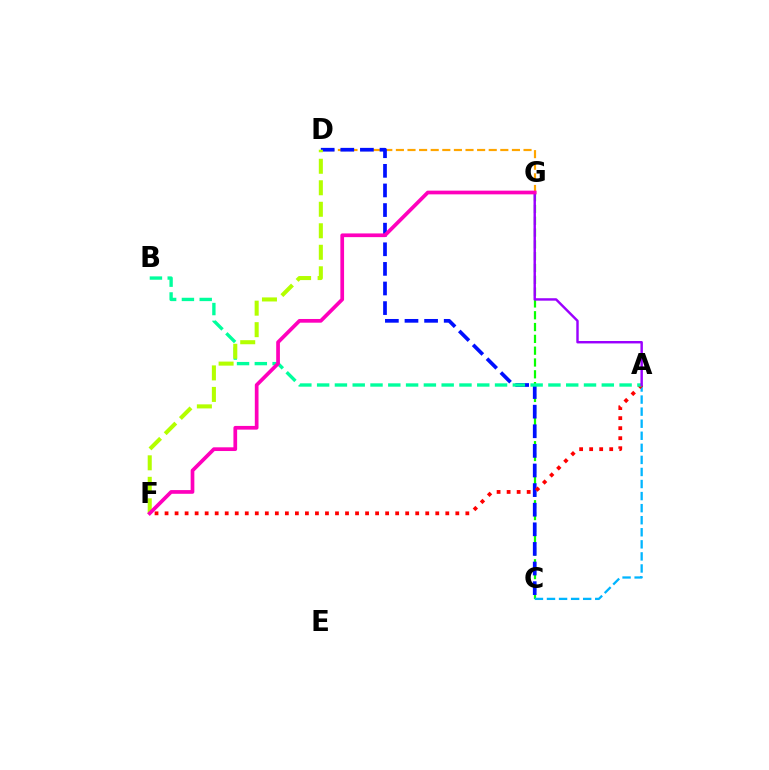{('D', 'G'): [{'color': '#ffa500', 'line_style': 'dashed', 'thickness': 1.58}], ('C', 'G'): [{'color': '#08ff00', 'line_style': 'dashed', 'thickness': 1.6}], ('C', 'D'): [{'color': '#0010ff', 'line_style': 'dashed', 'thickness': 2.66}], ('A', 'C'): [{'color': '#00b5ff', 'line_style': 'dashed', 'thickness': 1.64}], ('A', 'F'): [{'color': '#ff0000', 'line_style': 'dotted', 'thickness': 2.72}], ('A', 'B'): [{'color': '#00ff9d', 'line_style': 'dashed', 'thickness': 2.42}], ('A', 'G'): [{'color': '#9b00ff', 'line_style': 'solid', 'thickness': 1.75}], ('D', 'F'): [{'color': '#b3ff00', 'line_style': 'dashed', 'thickness': 2.92}], ('F', 'G'): [{'color': '#ff00bd', 'line_style': 'solid', 'thickness': 2.67}]}